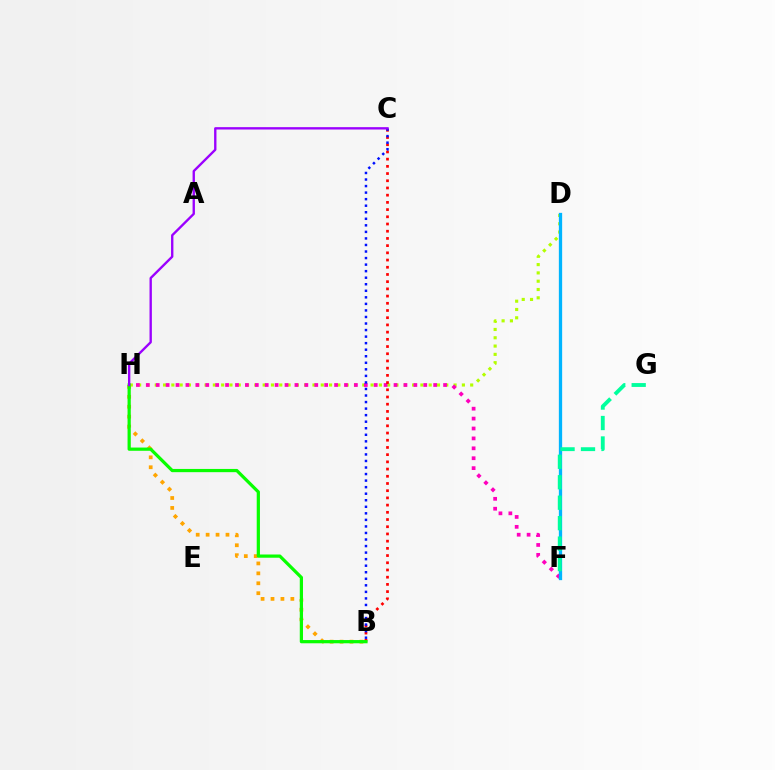{('D', 'H'): [{'color': '#b3ff00', 'line_style': 'dotted', 'thickness': 2.26}], ('F', 'H'): [{'color': '#ff00bd', 'line_style': 'dotted', 'thickness': 2.69}], ('B', 'H'): [{'color': '#ffa500', 'line_style': 'dotted', 'thickness': 2.7}, {'color': '#08ff00', 'line_style': 'solid', 'thickness': 2.32}], ('B', 'C'): [{'color': '#ff0000', 'line_style': 'dotted', 'thickness': 1.96}, {'color': '#0010ff', 'line_style': 'dotted', 'thickness': 1.78}], ('D', 'F'): [{'color': '#00b5ff', 'line_style': 'solid', 'thickness': 2.37}], ('F', 'G'): [{'color': '#00ff9d', 'line_style': 'dashed', 'thickness': 2.78}], ('C', 'H'): [{'color': '#9b00ff', 'line_style': 'solid', 'thickness': 1.7}]}